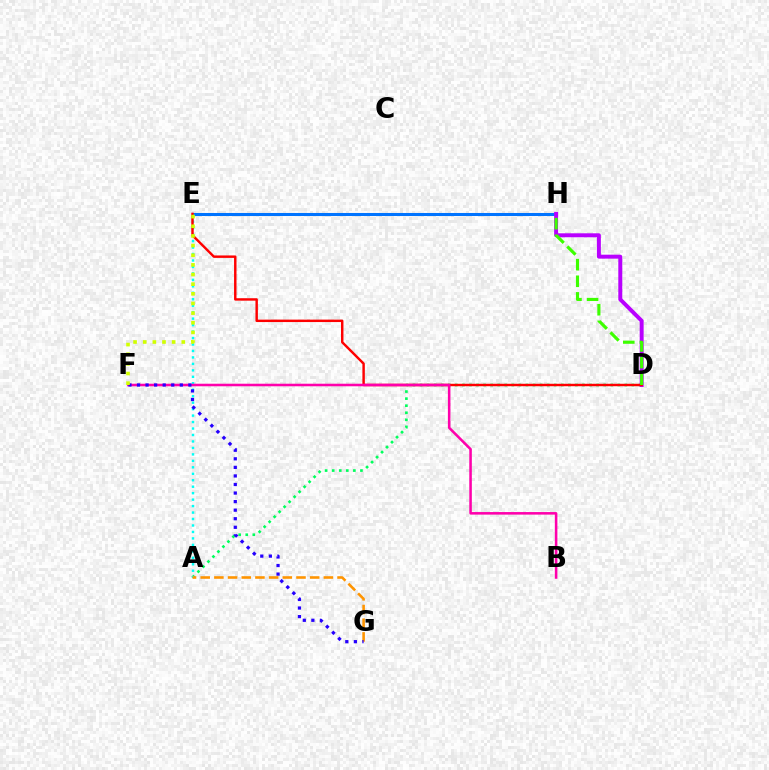{('E', 'H'): [{'color': '#0074ff', 'line_style': 'solid', 'thickness': 2.19}], ('A', 'D'): [{'color': '#00ff5c', 'line_style': 'dotted', 'thickness': 1.92}], ('A', 'E'): [{'color': '#00fff6', 'line_style': 'dotted', 'thickness': 1.76}], ('D', 'H'): [{'color': '#b900ff', 'line_style': 'solid', 'thickness': 2.85}, {'color': '#3dff00', 'line_style': 'dashed', 'thickness': 2.26}], ('D', 'E'): [{'color': '#ff0000', 'line_style': 'solid', 'thickness': 1.76}], ('B', 'F'): [{'color': '#ff00ac', 'line_style': 'solid', 'thickness': 1.84}], ('A', 'G'): [{'color': '#ff9400', 'line_style': 'dashed', 'thickness': 1.86}], ('F', 'G'): [{'color': '#2500ff', 'line_style': 'dotted', 'thickness': 2.33}], ('E', 'F'): [{'color': '#d1ff00', 'line_style': 'dotted', 'thickness': 2.62}]}